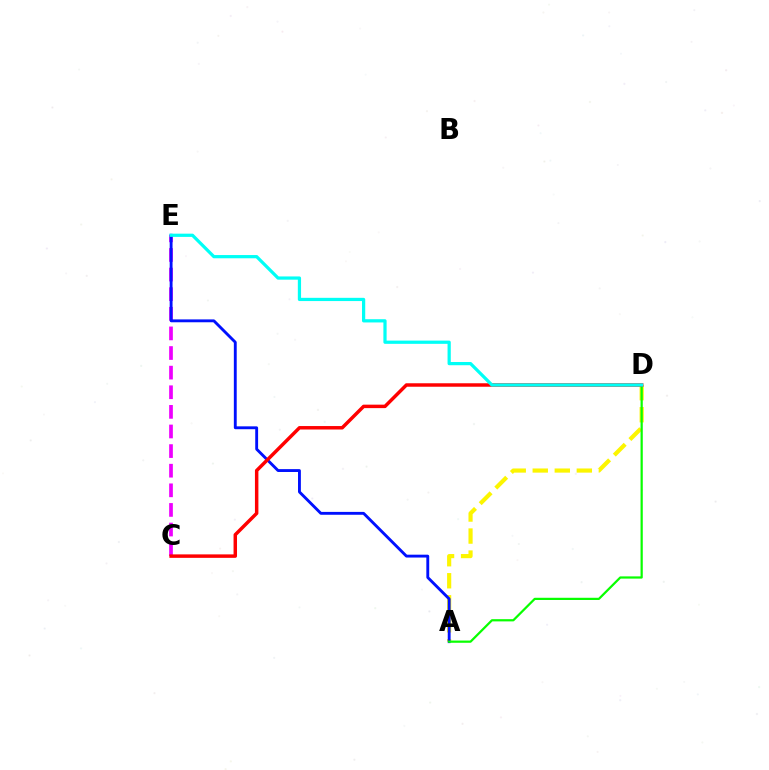{('C', 'E'): [{'color': '#ee00ff', 'line_style': 'dashed', 'thickness': 2.66}], ('A', 'D'): [{'color': '#fcf500', 'line_style': 'dashed', 'thickness': 2.99}, {'color': '#08ff00', 'line_style': 'solid', 'thickness': 1.6}], ('A', 'E'): [{'color': '#0010ff', 'line_style': 'solid', 'thickness': 2.06}], ('C', 'D'): [{'color': '#ff0000', 'line_style': 'solid', 'thickness': 2.5}], ('D', 'E'): [{'color': '#00fff6', 'line_style': 'solid', 'thickness': 2.33}]}